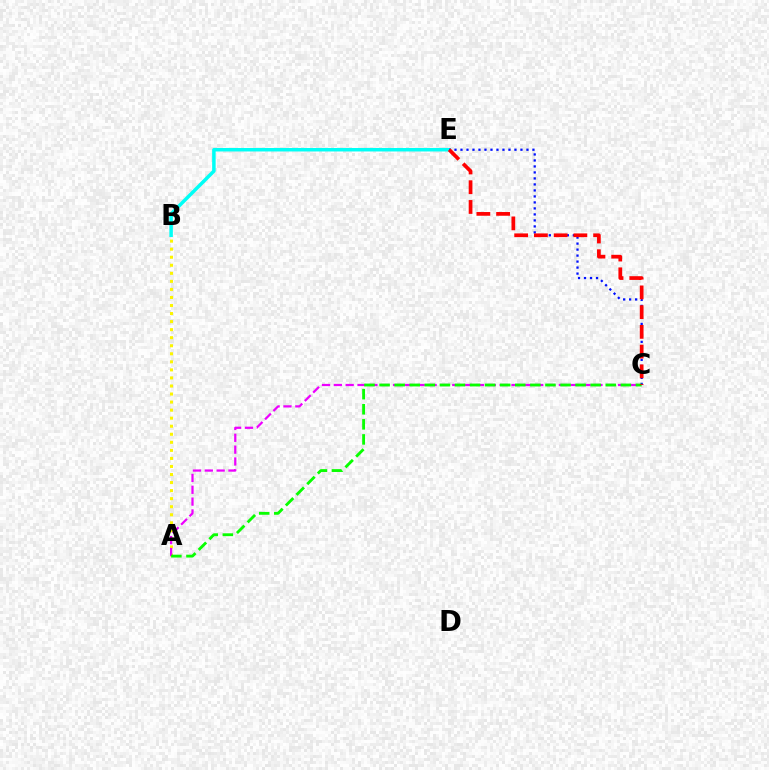{('B', 'E'): [{'color': '#00fff6', 'line_style': 'solid', 'thickness': 2.52}], ('C', 'E'): [{'color': '#0010ff', 'line_style': 'dotted', 'thickness': 1.63}, {'color': '#ff0000', 'line_style': 'dashed', 'thickness': 2.68}], ('A', 'B'): [{'color': '#fcf500', 'line_style': 'dotted', 'thickness': 2.19}], ('A', 'C'): [{'color': '#ee00ff', 'line_style': 'dashed', 'thickness': 1.61}, {'color': '#08ff00', 'line_style': 'dashed', 'thickness': 2.05}]}